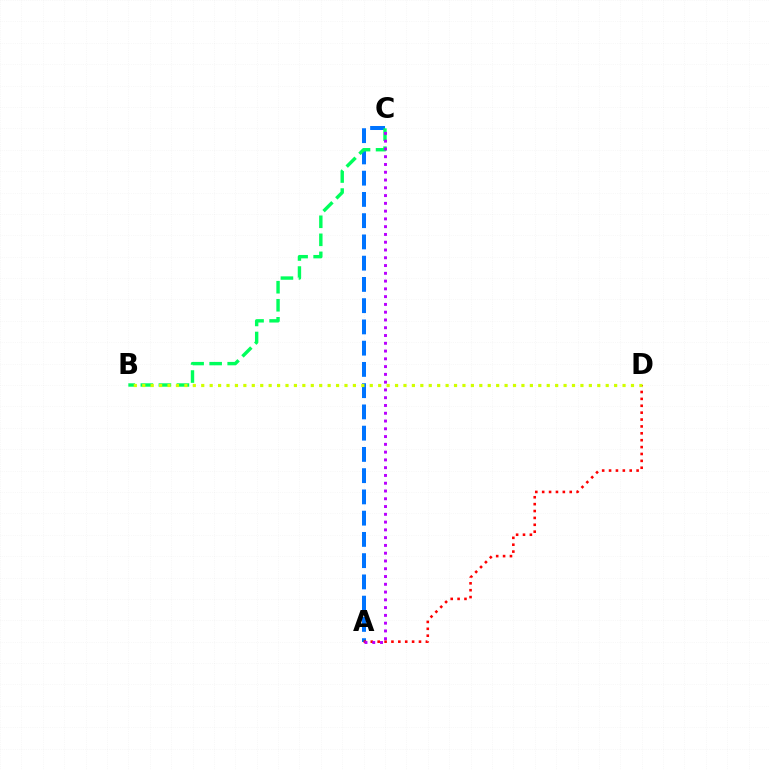{('A', 'C'): [{'color': '#0074ff', 'line_style': 'dashed', 'thickness': 2.89}, {'color': '#b900ff', 'line_style': 'dotted', 'thickness': 2.11}], ('A', 'D'): [{'color': '#ff0000', 'line_style': 'dotted', 'thickness': 1.87}], ('B', 'C'): [{'color': '#00ff5c', 'line_style': 'dashed', 'thickness': 2.45}], ('B', 'D'): [{'color': '#d1ff00', 'line_style': 'dotted', 'thickness': 2.29}]}